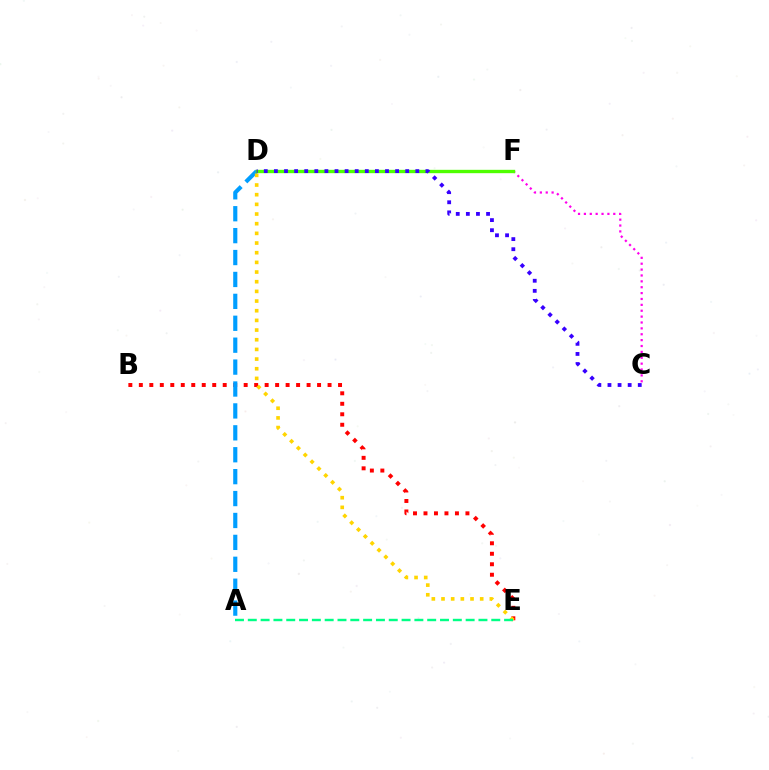{('B', 'E'): [{'color': '#ff0000', 'line_style': 'dotted', 'thickness': 2.85}], ('C', 'F'): [{'color': '#ff00ed', 'line_style': 'dotted', 'thickness': 1.6}], ('A', 'D'): [{'color': '#009eff', 'line_style': 'dashed', 'thickness': 2.98}], ('D', 'F'): [{'color': '#4fff00', 'line_style': 'solid', 'thickness': 2.41}], ('D', 'E'): [{'color': '#ffd500', 'line_style': 'dotted', 'thickness': 2.63}], ('C', 'D'): [{'color': '#3700ff', 'line_style': 'dotted', 'thickness': 2.74}], ('A', 'E'): [{'color': '#00ff86', 'line_style': 'dashed', 'thickness': 1.74}]}